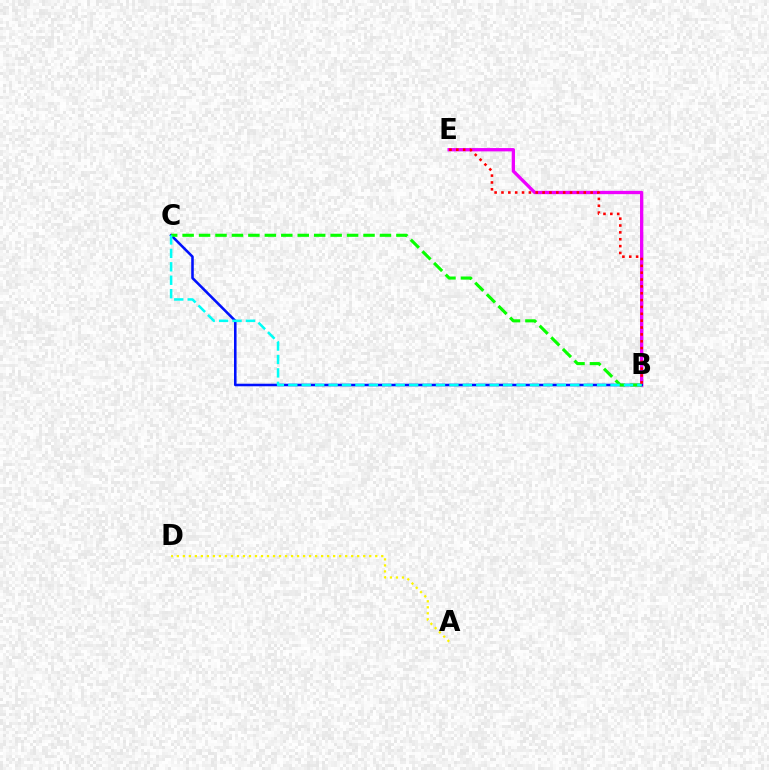{('B', 'E'): [{'color': '#ee00ff', 'line_style': 'solid', 'thickness': 2.39}, {'color': '#ff0000', 'line_style': 'dotted', 'thickness': 1.86}], ('A', 'D'): [{'color': '#fcf500', 'line_style': 'dotted', 'thickness': 1.63}], ('B', 'C'): [{'color': '#0010ff', 'line_style': 'solid', 'thickness': 1.84}, {'color': '#08ff00', 'line_style': 'dashed', 'thickness': 2.23}, {'color': '#00fff6', 'line_style': 'dashed', 'thickness': 1.82}]}